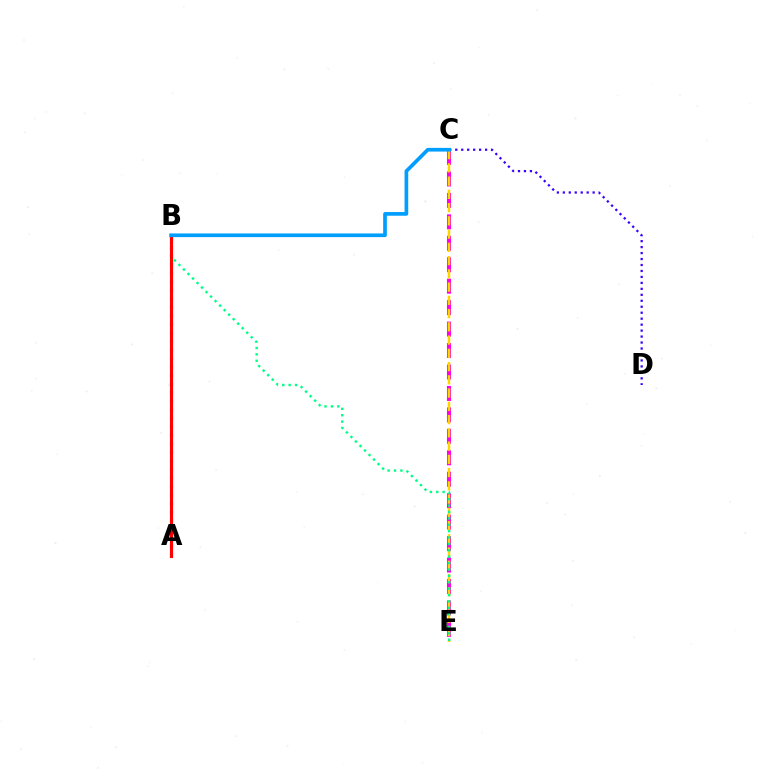{('C', 'E'): [{'color': '#ff00ed', 'line_style': 'dashed', 'thickness': 2.91}, {'color': '#ffd500', 'line_style': 'dashed', 'thickness': 1.8}], ('B', 'E'): [{'color': '#00ff86', 'line_style': 'dotted', 'thickness': 1.74}], ('A', 'B'): [{'color': '#4fff00', 'line_style': 'dotted', 'thickness': 2.32}, {'color': '#ff0000', 'line_style': 'solid', 'thickness': 2.25}], ('C', 'D'): [{'color': '#3700ff', 'line_style': 'dotted', 'thickness': 1.62}], ('B', 'C'): [{'color': '#009eff', 'line_style': 'solid', 'thickness': 2.65}]}